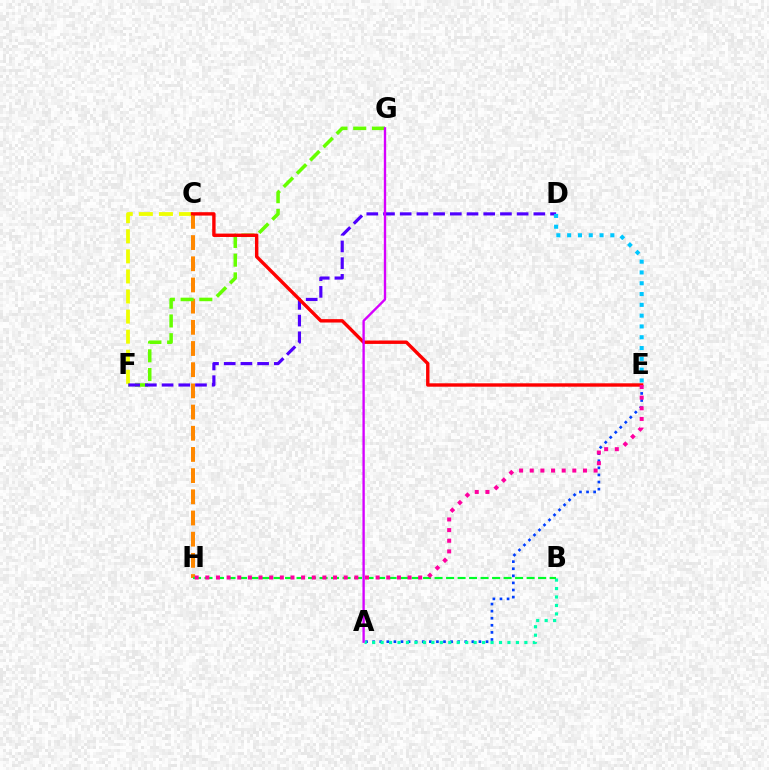{('C', 'H'): [{'color': '#ff8800', 'line_style': 'dashed', 'thickness': 2.88}], ('C', 'F'): [{'color': '#eeff00', 'line_style': 'dashed', 'thickness': 2.73}], ('F', 'G'): [{'color': '#66ff00', 'line_style': 'dashed', 'thickness': 2.55}], ('A', 'E'): [{'color': '#003fff', 'line_style': 'dotted', 'thickness': 1.93}], ('A', 'B'): [{'color': '#00ffaf', 'line_style': 'dotted', 'thickness': 2.3}], ('D', 'F'): [{'color': '#4f00ff', 'line_style': 'dashed', 'thickness': 2.27}], ('C', 'E'): [{'color': '#ff0000', 'line_style': 'solid', 'thickness': 2.44}], ('B', 'H'): [{'color': '#00ff27', 'line_style': 'dashed', 'thickness': 1.56}], ('E', 'H'): [{'color': '#ff00a0', 'line_style': 'dotted', 'thickness': 2.89}], ('A', 'G'): [{'color': '#d600ff', 'line_style': 'solid', 'thickness': 1.7}], ('D', 'E'): [{'color': '#00c7ff', 'line_style': 'dotted', 'thickness': 2.93}]}